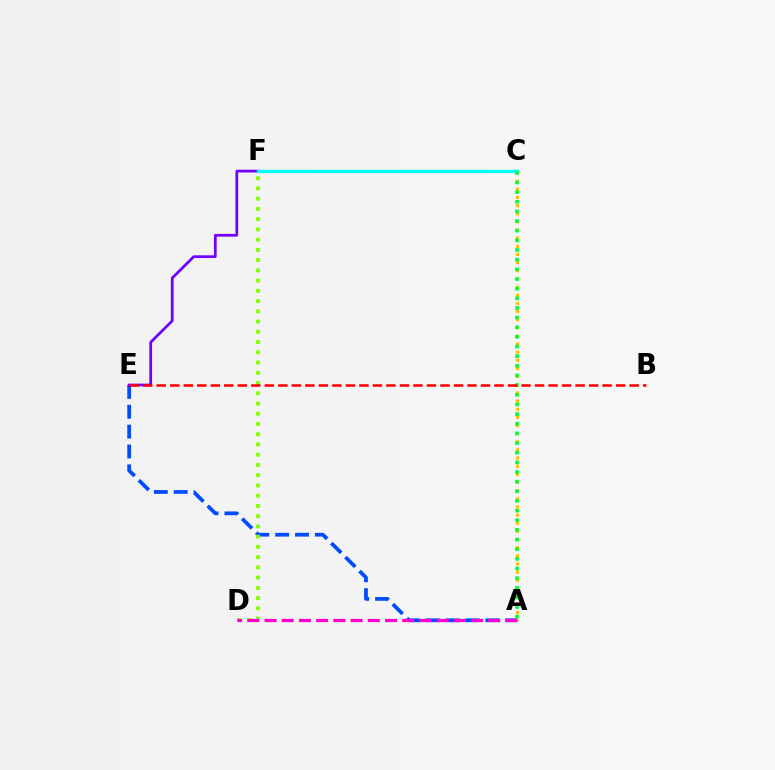{('A', 'E'): [{'color': '#004bff', 'line_style': 'dashed', 'thickness': 2.7}], ('E', 'F'): [{'color': '#7200ff', 'line_style': 'solid', 'thickness': 1.97}], ('D', 'F'): [{'color': '#84ff00', 'line_style': 'dotted', 'thickness': 2.78}], ('A', 'C'): [{'color': '#ffbd00', 'line_style': 'dotted', 'thickness': 2.21}, {'color': '#00ff39', 'line_style': 'dotted', 'thickness': 2.62}], ('C', 'F'): [{'color': '#00fff6', 'line_style': 'solid', 'thickness': 2.44}], ('B', 'E'): [{'color': '#ff0000', 'line_style': 'dashed', 'thickness': 1.84}], ('A', 'D'): [{'color': '#ff00cf', 'line_style': 'dashed', 'thickness': 2.34}]}